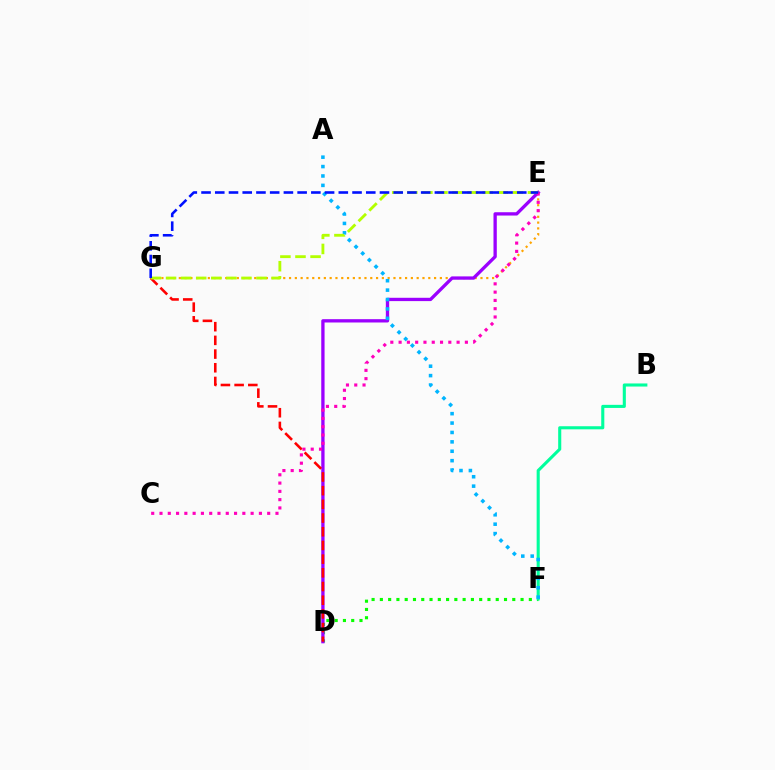{('E', 'G'): [{'color': '#ffa500', 'line_style': 'dotted', 'thickness': 1.58}, {'color': '#b3ff00', 'line_style': 'dashed', 'thickness': 2.05}, {'color': '#0010ff', 'line_style': 'dashed', 'thickness': 1.86}], ('D', 'F'): [{'color': '#08ff00', 'line_style': 'dotted', 'thickness': 2.25}], ('B', 'F'): [{'color': '#00ff9d', 'line_style': 'solid', 'thickness': 2.22}], ('D', 'E'): [{'color': '#9b00ff', 'line_style': 'solid', 'thickness': 2.38}], ('A', 'F'): [{'color': '#00b5ff', 'line_style': 'dotted', 'thickness': 2.55}], ('D', 'G'): [{'color': '#ff0000', 'line_style': 'dashed', 'thickness': 1.86}], ('C', 'E'): [{'color': '#ff00bd', 'line_style': 'dotted', 'thickness': 2.25}]}